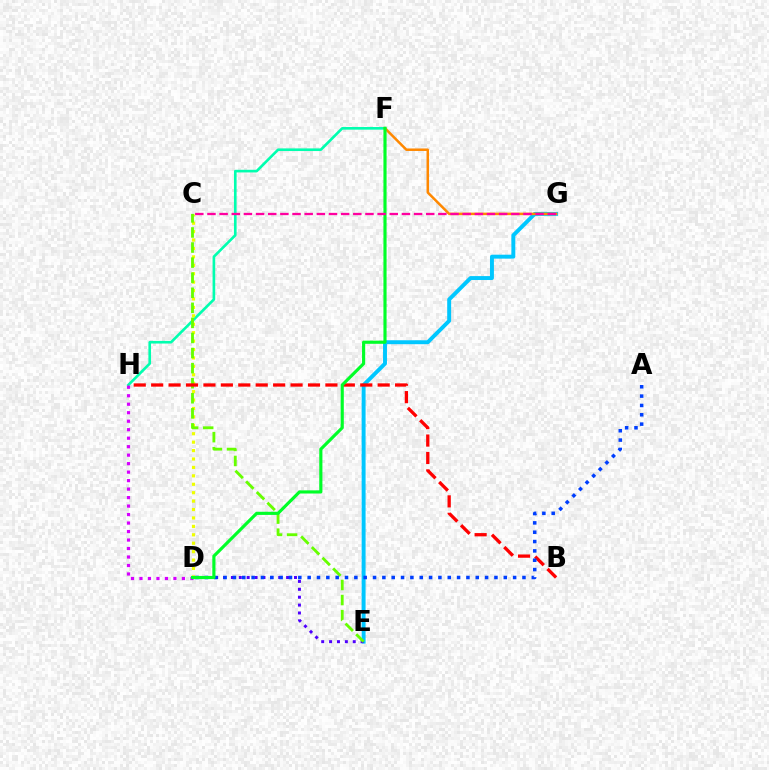{('F', 'H'): [{'color': '#00ffaf', 'line_style': 'solid', 'thickness': 1.9}], ('E', 'G'): [{'color': '#00c7ff', 'line_style': 'solid', 'thickness': 2.83}], ('D', 'E'): [{'color': '#4f00ff', 'line_style': 'dotted', 'thickness': 2.14}], ('D', 'H'): [{'color': '#d600ff', 'line_style': 'dotted', 'thickness': 2.31}], ('C', 'D'): [{'color': '#eeff00', 'line_style': 'dotted', 'thickness': 2.29}], ('C', 'E'): [{'color': '#66ff00', 'line_style': 'dashed', 'thickness': 2.05}], ('F', 'G'): [{'color': '#ff8800', 'line_style': 'solid', 'thickness': 1.8}], ('B', 'H'): [{'color': '#ff0000', 'line_style': 'dashed', 'thickness': 2.37}], ('A', 'D'): [{'color': '#003fff', 'line_style': 'dotted', 'thickness': 2.54}], ('D', 'F'): [{'color': '#00ff27', 'line_style': 'solid', 'thickness': 2.27}], ('C', 'G'): [{'color': '#ff00a0', 'line_style': 'dashed', 'thickness': 1.65}]}